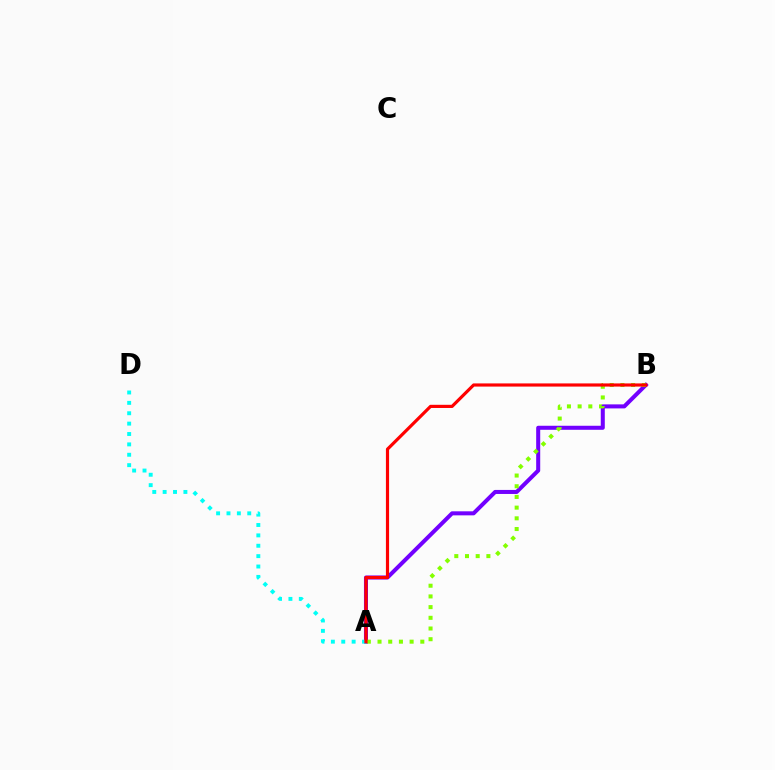{('A', 'B'): [{'color': '#7200ff', 'line_style': 'solid', 'thickness': 2.9}, {'color': '#84ff00', 'line_style': 'dotted', 'thickness': 2.91}, {'color': '#ff0000', 'line_style': 'solid', 'thickness': 2.29}], ('A', 'D'): [{'color': '#00fff6', 'line_style': 'dotted', 'thickness': 2.82}]}